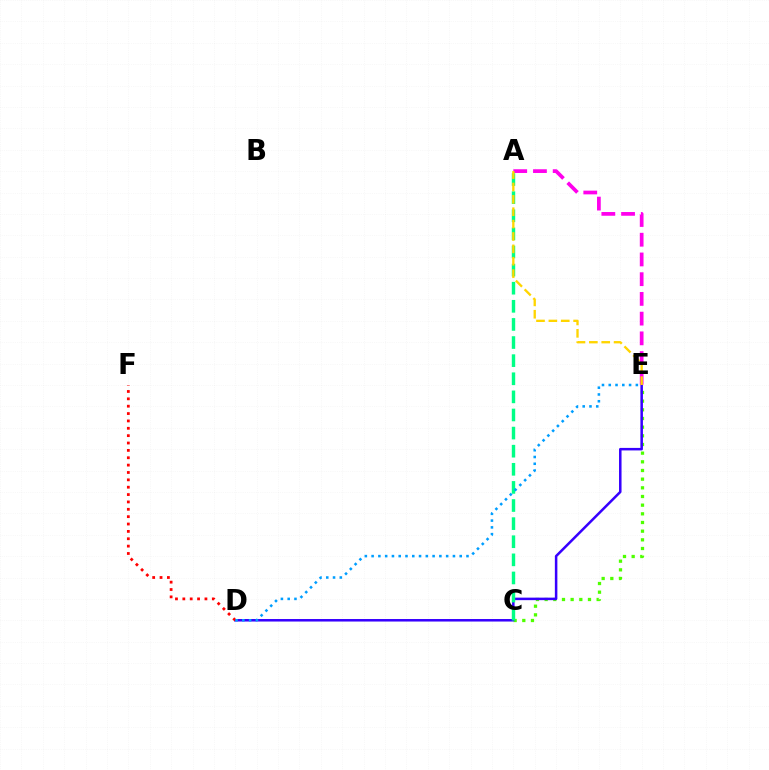{('C', 'E'): [{'color': '#4fff00', 'line_style': 'dotted', 'thickness': 2.36}], ('D', 'E'): [{'color': '#3700ff', 'line_style': 'solid', 'thickness': 1.81}, {'color': '#009eff', 'line_style': 'dotted', 'thickness': 1.84}], ('D', 'F'): [{'color': '#ff0000', 'line_style': 'dotted', 'thickness': 2.0}], ('A', 'E'): [{'color': '#ff00ed', 'line_style': 'dashed', 'thickness': 2.68}, {'color': '#ffd500', 'line_style': 'dashed', 'thickness': 1.68}], ('A', 'C'): [{'color': '#00ff86', 'line_style': 'dashed', 'thickness': 2.46}]}